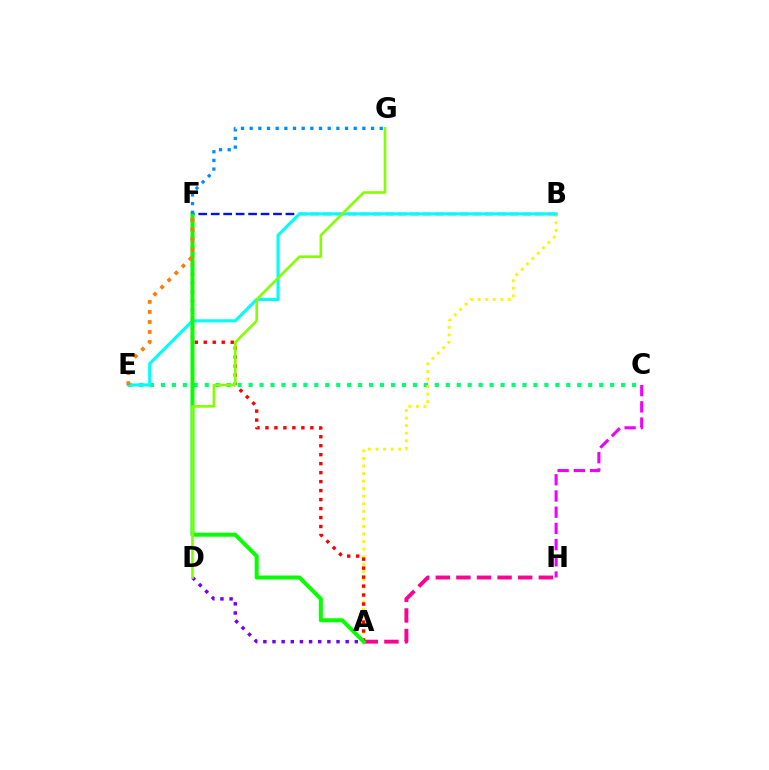{('A', 'H'): [{'color': '#ff0094', 'line_style': 'dashed', 'thickness': 2.8}], ('C', 'E'): [{'color': '#00ff74', 'line_style': 'dotted', 'thickness': 2.98}], ('A', 'D'): [{'color': '#7200ff', 'line_style': 'dotted', 'thickness': 2.48}], ('A', 'B'): [{'color': '#fcf500', 'line_style': 'dotted', 'thickness': 2.05}], ('A', 'F'): [{'color': '#ff0000', 'line_style': 'dotted', 'thickness': 2.44}, {'color': '#08ff00', 'line_style': 'solid', 'thickness': 2.88}], ('B', 'F'): [{'color': '#0010ff', 'line_style': 'dashed', 'thickness': 1.69}], ('B', 'E'): [{'color': '#00fff6', 'line_style': 'solid', 'thickness': 2.24}], ('C', 'H'): [{'color': '#ee00ff', 'line_style': 'dashed', 'thickness': 2.2}], ('D', 'G'): [{'color': '#84ff00', 'line_style': 'solid', 'thickness': 1.88}], ('E', 'F'): [{'color': '#ff7c00', 'line_style': 'dotted', 'thickness': 2.72}], ('F', 'G'): [{'color': '#008cff', 'line_style': 'dotted', 'thickness': 2.36}]}